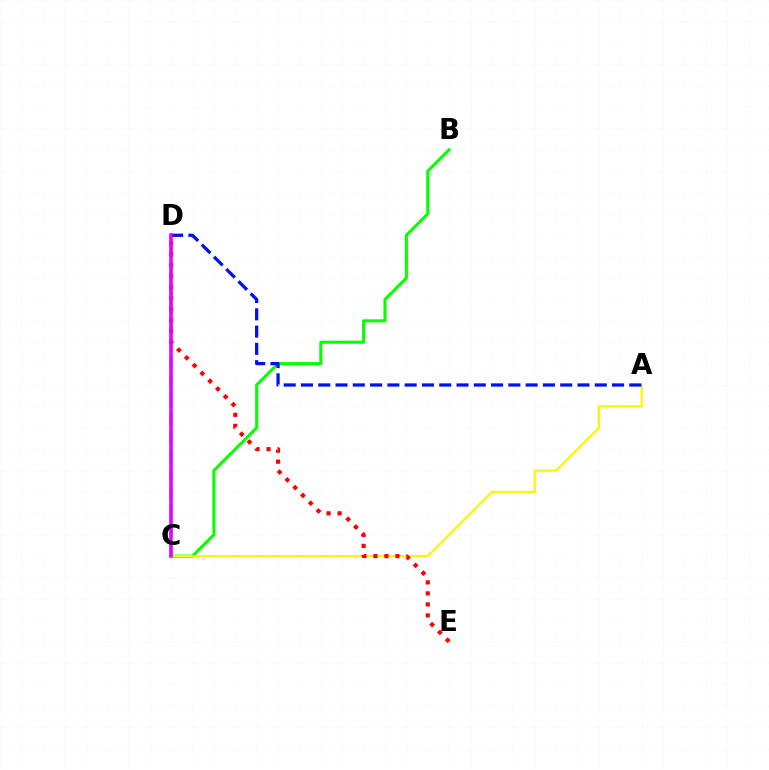{('C', 'D'): [{'color': '#00fff6', 'line_style': 'dashed', 'thickness': 2.53}, {'color': '#ee00ff', 'line_style': 'solid', 'thickness': 2.56}], ('B', 'C'): [{'color': '#08ff00', 'line_style': 'solid', 'thickness': 2.2}], ('A', 'C'): [{'color': '#fcf500', 'line_style': 'solid', 'thickness': 1.61}], ('D', 'E'): [{'color': '#ff0000', 'line_style': 'dotted', 'thickness': 2.99}], ('A', 'D'): [{'color': '#0010ff', 'line_style': 'dashed', 'thickness': 2.35}]}